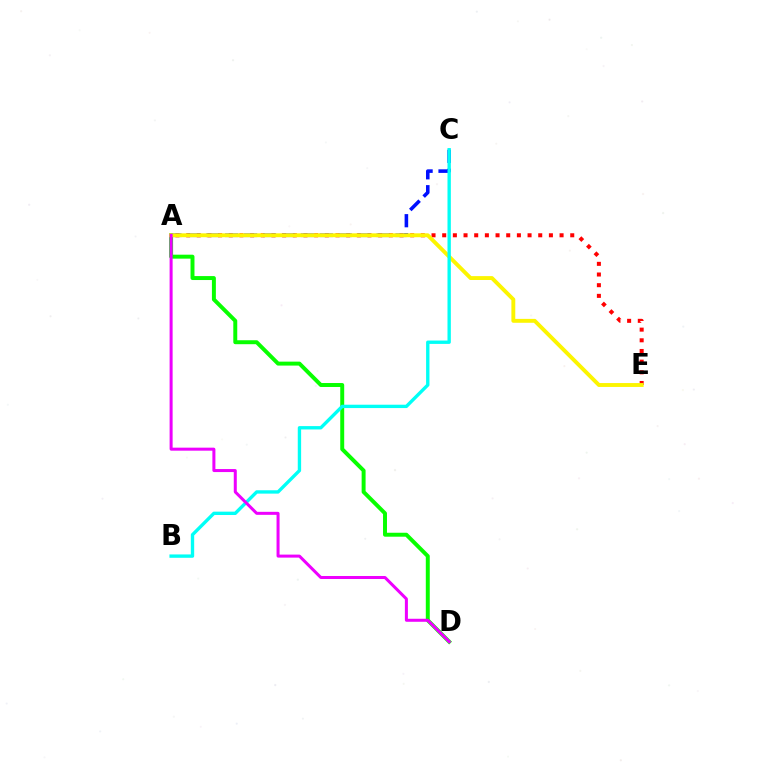{('A', 'E'): [{'color': '#ff0000', 'line_style': 'dotted', 'thickness': 2.9}, {'color': '#fcf500', 'line_style': 'solid', 'thickness': 2.8}], ('A', 'C'): [{'color': '#0010ff', 'line_style': 'dashed', 'thickness': 2.57}], ('A', 'D'): [{'color': '#08ff00', 'line_style': 'solid', 'thickness': 2.85}, {'color': '#ee00ff', 'line_style': 'solid', 'thickness': 2.17}], ('B', 'C'): [{'color': '#00fff6', 'line_style': 'solid', 'thickness': 2.42}]}